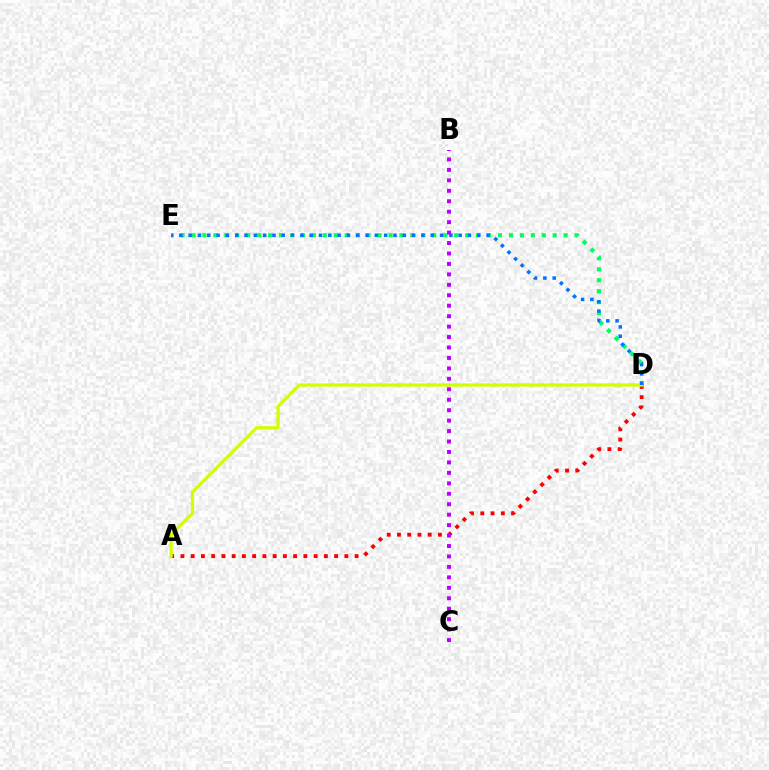{('D', 'E'): [{'color': '#00ff5c', 'line_style': 'dotted', 'thickness': 2.97}, {'color': '#0074ff', 'line_style': 'dotted', 'thickness': 2.53}], ('A', 'D'): [{'color': '#ff0000', 'line_style': 'dotted', 'thickness': 2.78}, {'color': '#d1ff00', 'line_style': 'solid', 'thickness': 2.35}], ('B', 'C'): [{'color': '#b900ff', 'line_style': 'dotted', 'thickness': 2.84}]}